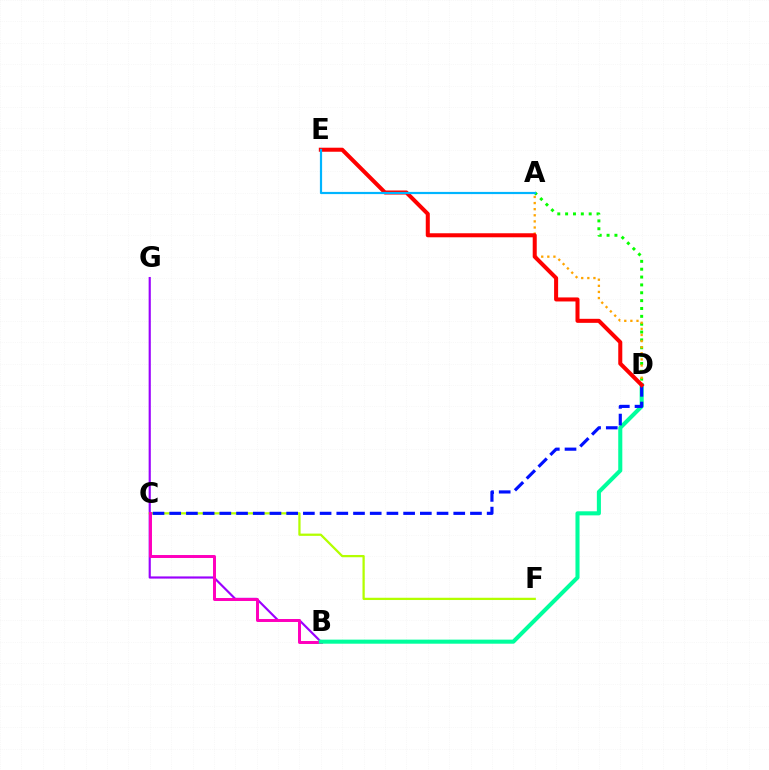{('B', 'G'): [{'color': '#9b00ff', 'line_style': 'solid', 'thickness': 1.56}], ('C', 'F'): [{'color': '#b3ff00', 'line_style': 'solid', 'thickness': 1.63}], ('B', 'C'): [{'color': '#ff00bd', 'line_style': 'solid', 'thickness': 2.14}], ('A', 'D'): [{'color': '#08ff00', 'line_style': 'dotted', 'thickness': 2.13}, {'color': '#ffa500', 'line_style': 'dotted', 'thickness': 1.66}], ('B', 'D'): [{'color': '#00ff9d', 'line_style': 'solid', 'thickness': 2.93}], ('C', 'D'): [{'color': '#0010ff', 'line_style': 'dashed', 'thickness': 2.27}], ('D', 'E'): [{'color': '#ff0000', 'line_style': 'solid', 'thickness': 2.9}], ('A', 'E'): [{'color': '#00b5ff', 'line_style': 'solid', 'thickness': 1.58}]}